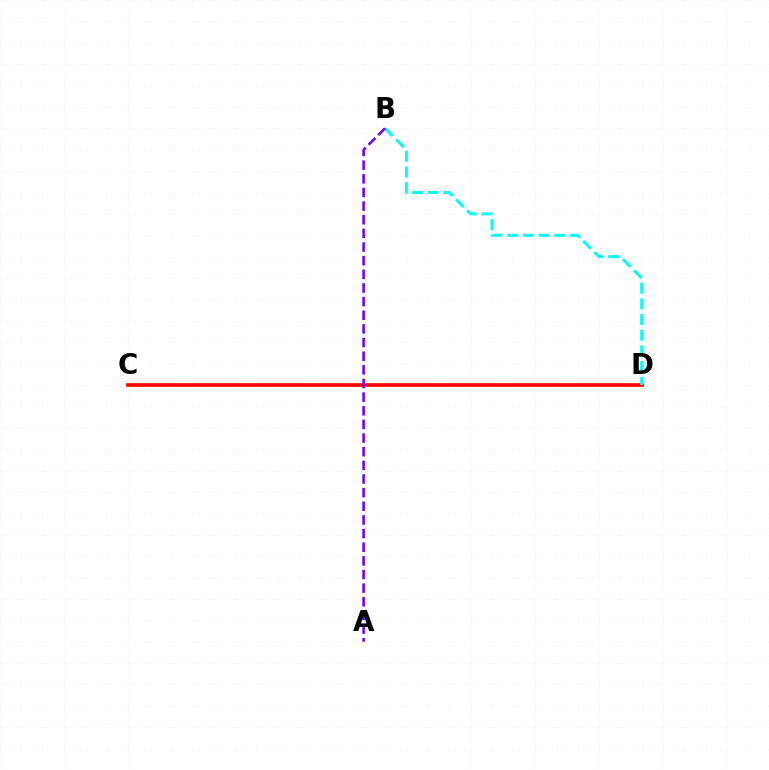{('C', 'D'): [{'color': '#84ff00', 'line_style': 'solid', 'thickness': 1.71}, {'color': '#ff0000', 'line_style': 'solid', 'thickness': 2.62}], ('B', 'D'): [{'color': '#00fff6', 'line_style': 'dashed', 'thickness': 2.13}], ('A', 'B'): [{'color': '#7200ff', 'line_style': 'dashed', 'thickness': 1.85}]}